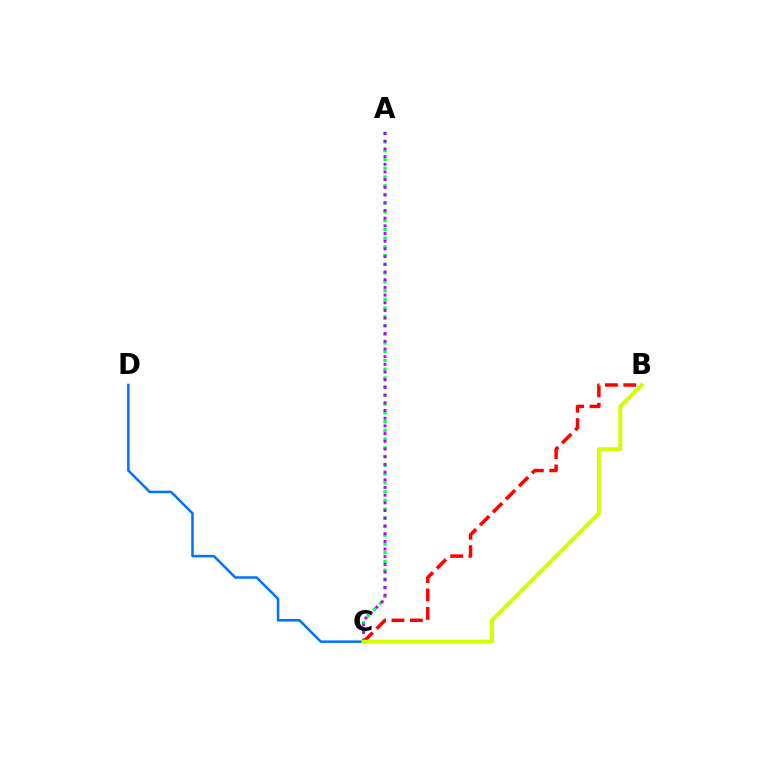{('A', 'C'): [{'color': '#00ff5c', 'line_style': 'dotted', 'thickness': 2.37}, {'color': '#b900ff', 'line_style': 'dotted', 'thickness': 2.09}], ('B', 'C'): [{'color': '#ff0000', 'line_style': 'dashed', 'thickness': 2.5}, {'color': '#d1ff00', 'line_style': 'solid', 'thickness': 2.82}], ('C', 'D'): [{'color': '#0074ff', 'line_style': 'solid', 'thickness': 1.82}]}